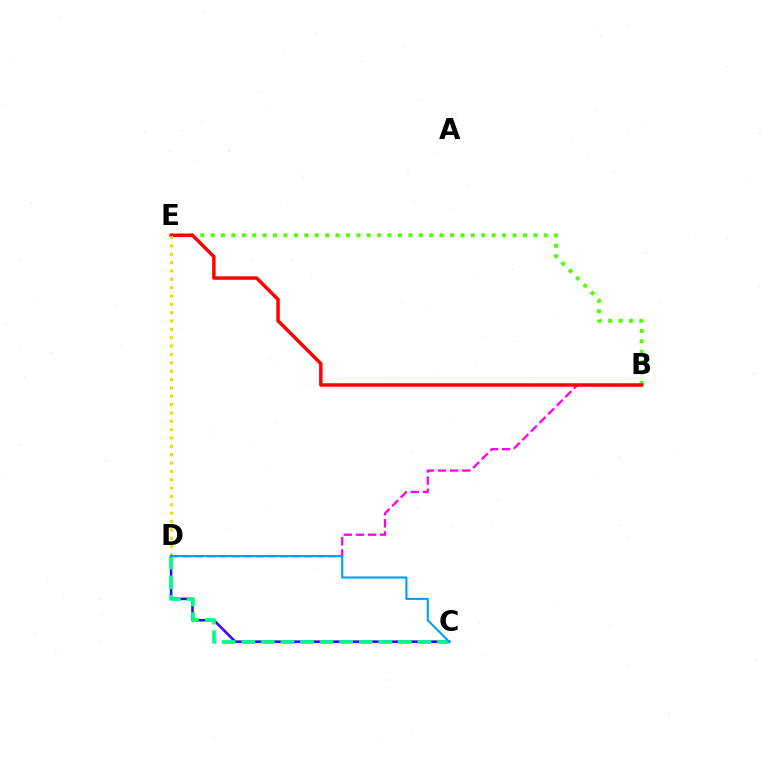{('B', 'E'): [{'color': '#4fff00', 'line_style': 'dotted', 'thickness': 2.83}, {'color': '#ff0000', 'line_style': 'solid', 'thickness': 2.49}], ('B', 'D'): [{'color': '#ff00ed', 'line_style': 'dashed', 'thickness': 1.65}], ('D', 'E'): [{'color': '#ffd500', 'line_style': 'dotted', 'thickness': 2.27}], ('C', 'D'): [{'color': '#3700ff', 'line_style': 'solid', 'thickness': 1.85}, {'color': '#00ff86', 'line_style': 'dashed', 'thickness': 2.66}, {'color': '#009eff', 'line_style': 'solid', 'thickness': 1.52}]}